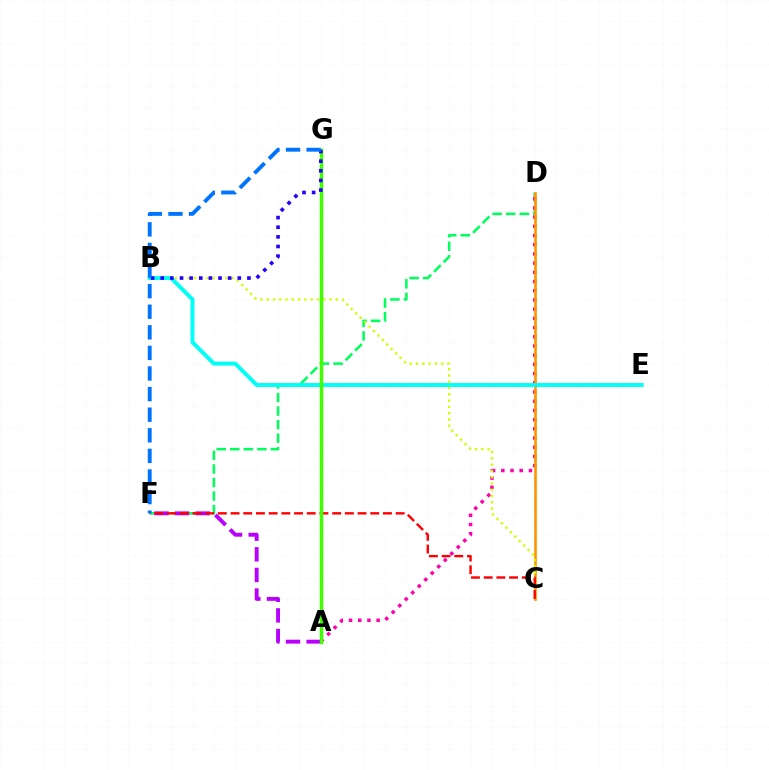{('D', 'F'): [{'color': '#00ff5c', 'line_style': 'dashed', 'thickness': 1.84}], ('A', 'D'): [{'color': '#ff00ac', 'line_style': 'dotted', 'thickness': 2.5}], ('A', 'F'): [{'color': '#b900ff', 'line_style': 'dashed', 'thickness': 2.8}], ('C', 'D'): [{'color': '#ff9400', 'line_style': 'solid', 'thickness': 1.9}], ('B', 'C'): [{'color': '#d1ff00', 'line_style': 'dotted', 'thickness': 1.71}], ('B', 'E'): [{'color': '#00fff6', 'line_style': 'solid', 'thickness': 2.82}], ('C', 'F'): [{'color': '#ff0000', 'line_style': 'dashed', 'thickness': 1.73}], ('A', 'G'): [{'color': '#3dff00', 'line_style': 'solid', 'thickness': 2.51}], ('B', 'G'): [{'color': '#2500ff', 'line_style': 'dotted', 'thickness': 2.62}], ('F', 'G'): [{'color': '#0074ff', 'line_style': 'dashed', 'thickness': 2.8}]}